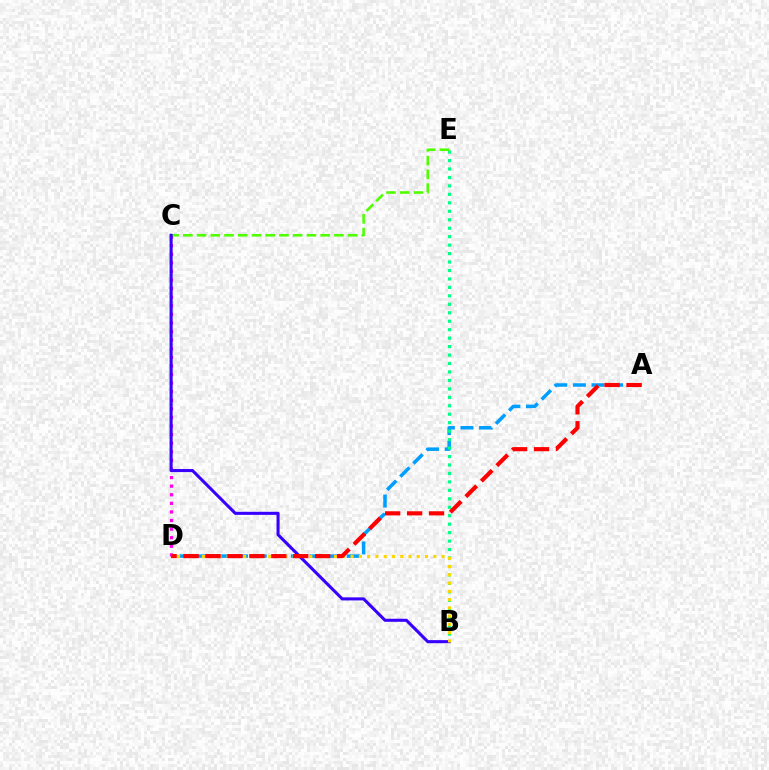{('A', 'D'): [{'color': '#009eff', 'line_style': 'dashed', 'thickness': 2.53}, {'color': '#ff0000', 'line_style': 'dashed', 'thickness': 2.98}], ('B', 'E'): [{'color': '#00ff86', 'line_style': 'dotted', 'thickness': 2.3}], ('C', 'D'): [{'color': '#ff00ed', 'line_style': 'dotted', 'thickness': 2.33}], ('C', 'E'): [{'color': '#4fff00', 'line_style': 'dashed', 'thickness': 1.87}], ('B', 'C'): [{'color': '#3700ff', 'line_style': 'solid', 'thickness': 2.21}], ('B', 'D'): [{'color': '#ffd500', 'line_style': 'dotted', 'thickness': 2.25}]}